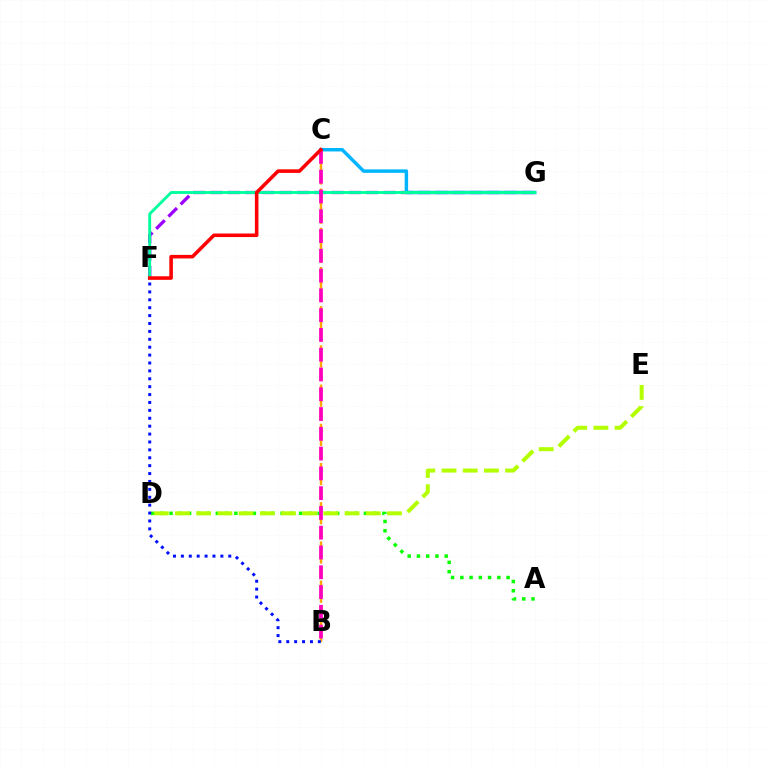{('F', 'G'): [{'color': '#9b00ff', 'line_style': 'dashed', 'thickness': 2.35}, {'color': '#00ff9d', 'line_style': 'solid', 'thickness': 2.07}], ('B', 'C'): [{'color': '#ffa500', 'line_style': 'dashed', 'thickness': 1.78}, {'color': '#ff00bd', 'line_style': 'dashed', 'thickness': 2.69}], ('C', 'G'): [{'color': '#00b5ff', 'line_style': 'solid', 'thickness': 2.48}], ('A', 'D'): [{'color': '#08ff00', 'line_style': 'dotted', 'thickness': 2.51}], ('B', 'F'): [{'color': '#0010ff', 'line_style': 'dotted', 'thickness': 2.15}], ('D', 'E'): [{'color': '#b3ff00', 'line_style': 'dashed', 'thickness': 2.88}], ('C', 'F'): [{'color': '#ff0000', 'line_style': 'solid', 'thickness': 2.56}]}